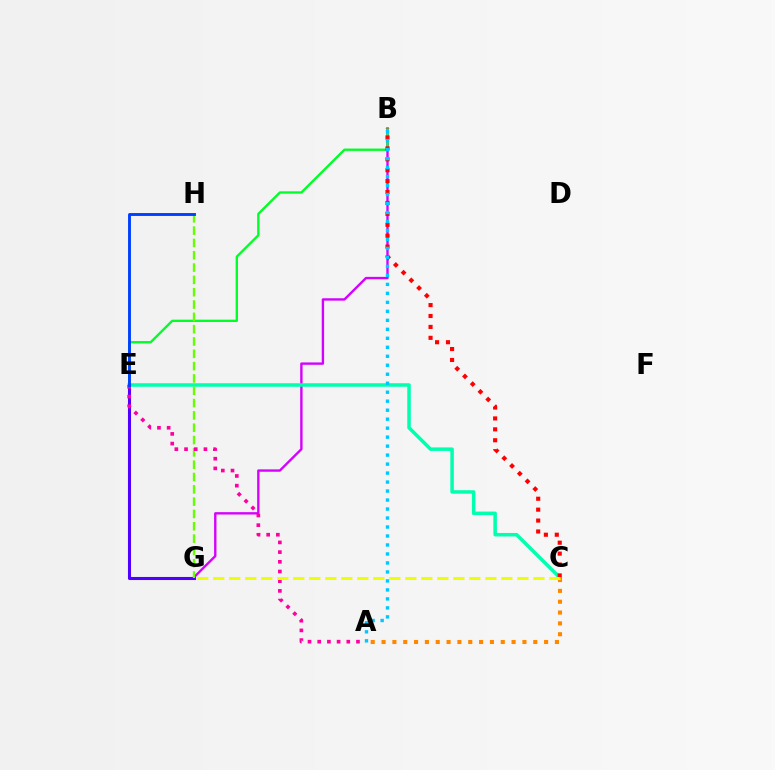{('B', 'G'): [{'color': '#d600ff', 'line_style': 'solid', 'thickness': 1.71}], ('C', 'E'): [{'color': '#00ffaf', 'line_style': 'solid', 'thickness': 2.52}], ('A', 'C'): [{'color': '#ff8800', 'line_style': 'dotted', 'thickness': 2.94}], ('B', 'E'): [{'color': '#00ff27', 'line_style': 'solid', 'thickness': 1.69}], ('E', 'G'): [{'color': '#4f00ff', 'line_style': 'solid', 'thickness': 2.21}], ('G', 'H'): [{'color': '#66ff00', 'line_style': 'dashed', 'thickness': 1.67}], ('A', 'E'): [{'color': '#ff00a0', 'line_style': 'dotted', 'thickness': 2.63}], ('E', 'H'): [{'color': '#003fff', 'line_style': 'solid', 'thickness': 2.09}], ('B', 'C'): [{'color': '#ff0000', 'line_style': 'dotted', 'thickness': 2.97}], ('A', 'B'): [{'color': '#00c7ff', 'line_style': 'dotted', 'thickness': 2.44}], ('C', 'G'): [{'color': '#eeff00', 'line_style': 'dashed', 'thickness': 2.17}]}